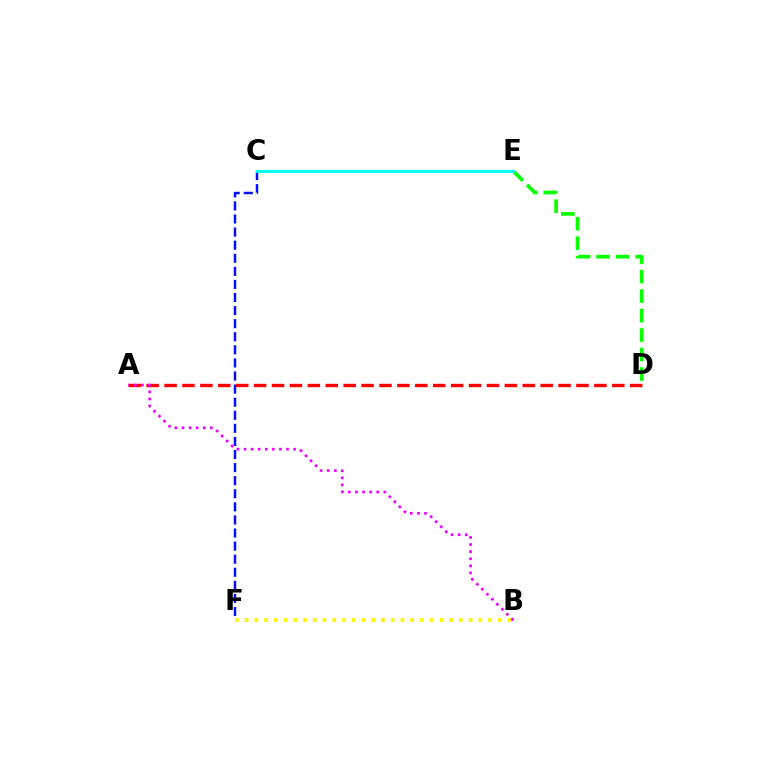{('C', 'F'): [{'color': '#0010ff', 'line_style': 'dashed', 'thickness': 1.78}], ('A', 'D'): [{'color': '#ff0000', 'line_style': 'dashed', 'thickness': 2.43}], ('B', 'F'): [{'color': '#fcf500', 'line_style': 'dotted', 'thickness': 2.65}], ('D', 'E'): [{'color': '#08ff00', 'line_style': 'dashed', 'thickness': 2.65}], ('A', 'B'): [{'color': '#ee00ff', 'line_style': 'dotted', 'thickness': 1.92}], ('C', 'E'): [{'color': '#00fff6', 'line_style': 'solid', 'thickness': 2.11}]}